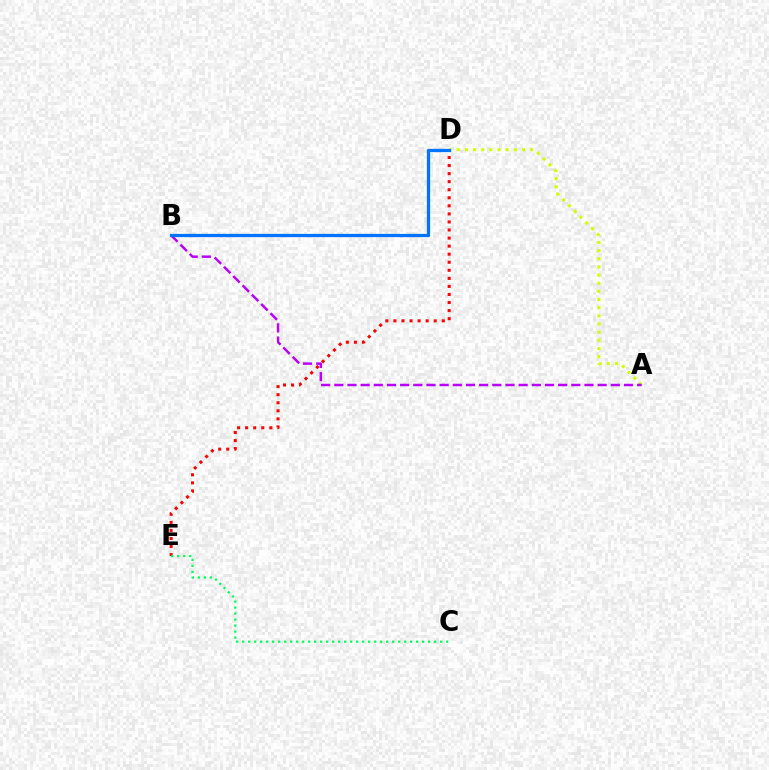{('D', 'E'): [{'color': '#ff0000', 'line_style': 'dotted', 'thickness': 2.19}], ('C', 'E'): [{'color': '#00ff5c', 'line_style': 'dotted', 'thickness': 1.63}], ('A', 'D'): [{'color': '#d1ff00', 'line_style': 'dotted', 'thickness': 2.22}], ('A', 'B'): [{'color': '#b900ff', 'line_style': 'dashed', 'thickness': 1.79}], ('B', 'D'): [{'color': '#0074ff', 'line_style': 'solid', 'thickness': 2.35}]}